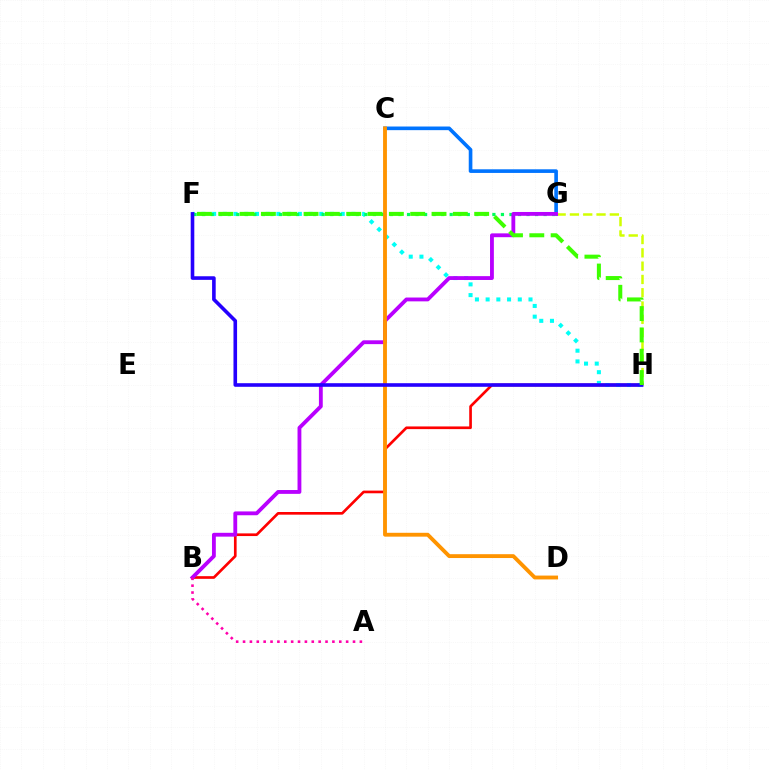{('G', 'H'): [{'color': '#d1ff00', 'line_style': 'dashed', 'thickness': 1.81}], ('B', 'H'): [{'color': '#ff0000', 'line_style': 'solid', 'thickness': 1.92}], ('F', 'H'): [{'color': '#00fff6', 'line_style': 'dotted', 'thickness': 2.91}, {'color': '#2500ff', 'line_style': 'solid', 'thickness': 2.59}, {'color': '#3dff00', 'line_style': 'dashed', 'thickness': 2.9}], ('C', 'G'): [{'color': '#0074ff', 'line_style': 'solid', 'thickness': 2.62}], ('F', 'G'): [{'color': '#00ff5c', 'line_style': 'dotted', 'thickness': 2.32}], ('B', 'G'): [{'color': '#b900ff', 'line_style': 'solid', 'thickness': 2.76}], ('A', 'B'): [{'color': '#ff00ac', 'line_style': 'dotted', 'thickness': 1.87}], ('C', 'D'): [{'color': '#ff9400', 'line_style': 'solid', 'thickness': 2.77}]}